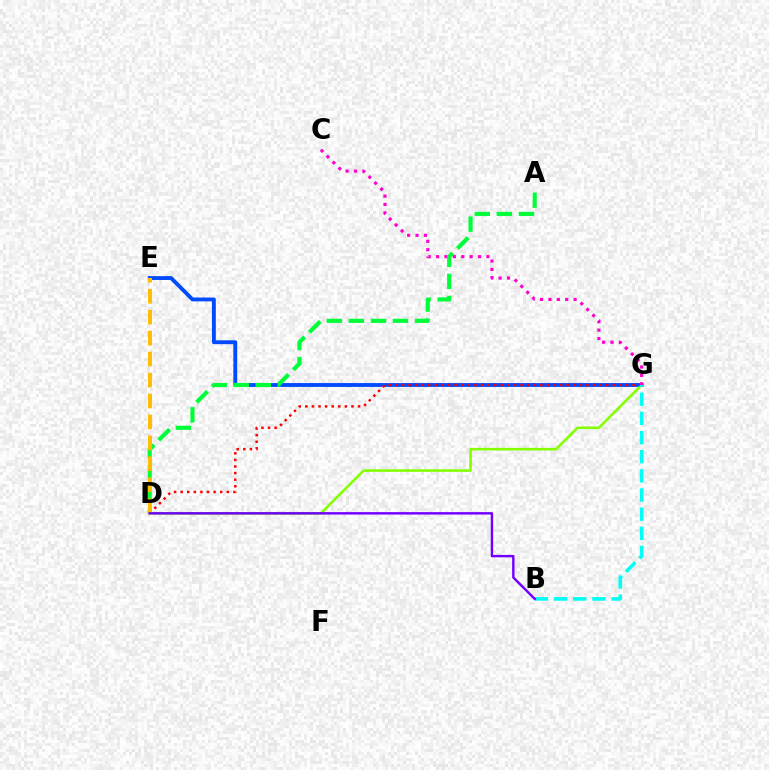{('E', 'G'): [{'color': '#004bff', 'line_style': 'solid', 'thickness': 2.78}], ('D', 'G'): [{'color': '#84ff00', 'line_style': 'solid', 'thickness': 1.86}, {'color': '#ff0000', 'line_style': 'dotted', 'thickness': 1.79}], ('C', 'G'): [{'color': '#ff00cf', 'line_style': 'dotted', 'thickness': 2.28}], ('A', 'D'): [{'color': '#00ff39', 'line_style': 'dashed', 'thickness': 2.99}], ('B', 'G'): [{'color': '#00fff6', 'line_style': 'dashed', 'thickness': 2.6}], ('D', 'E'): [{'color': '#ffbd00', 'line_style': 'dashed', 'thickness': 2.85}], ('B', 'D'): [{'color': '#7200ff', 'line_style': 'solid', 'thickness': 1.75}]}